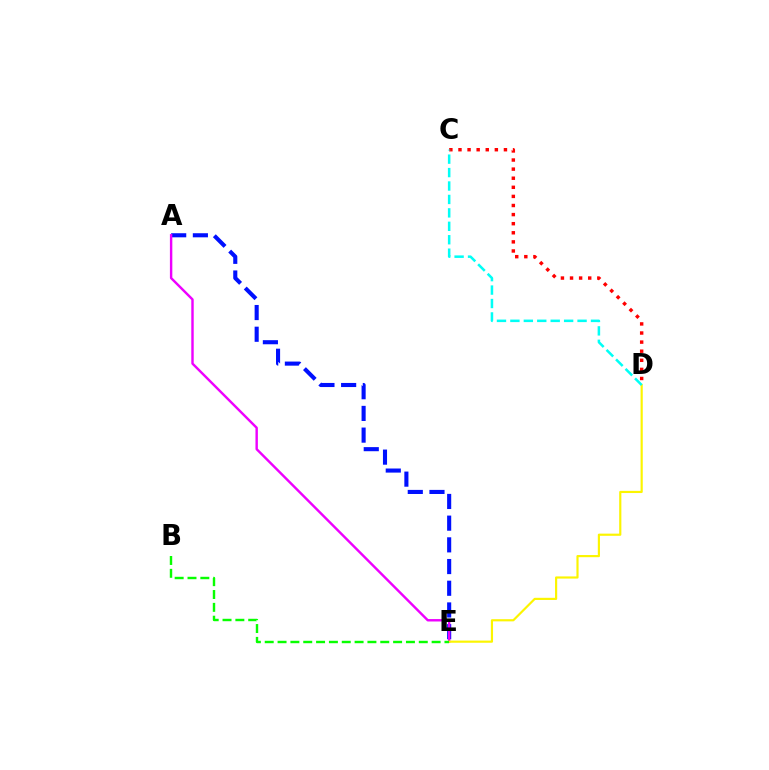{('A', 'E'): [{'color': '#0010ff', 'line_style': 'dashed', 'thickness': 2.95}, {'color': '#ee00ff', 'line_style': 'solid', 'thickness': 1.74}], ('D', 'E'): [{'color': '#fcf500', 'line_style': 'solid', 'thickness': 1.56}], ('B', 'E'): [{'color': '#08ff00', 'line_style': 'dashed', 'thickness': 1.74}], ('C', 'D'): [{'color': '#ff0000', 'line_style': 'dotted', 'thickness': 2.47}, {'color': '#00fff6', 'line_style': 'dashed', 'thickness': 1.82}]}